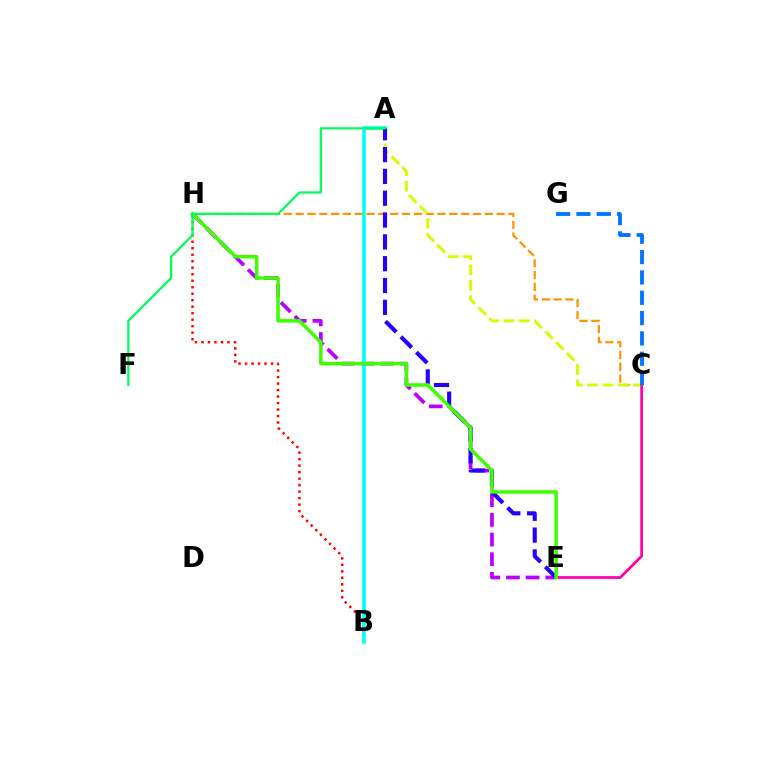{('B', 'H'): [{'color': '#ff0000', 'line_style': 'dotted', 'thickness': 1.76}], ('E', 'H'): [{'color': '#b900ff', 'line_style': 'dashed', 'thickness': 2.67}, {'color': '#3dff00', 'line_style': 'solid', 'thickness': 2.52}], ('C', 'H'): [{'color': '#ff9400', 'line_style': 'dashed', 'thickness': 1.61}], ('A', 'B'): [{'color': '#00fff6', 'line_style': 'solid', 'thickness': 2.59}], ('A', 'C'): [{'color': '#d1ff00', 'line_style': 'dashed', 'thickness': 2.09}], ('C', 'E'): [{'color': '#ff00ac', 'line_style': 'solid', 'thickness': 1.99}], ('C', 'G'): [{'color': '#0074ff', 'line_style': 'dashed', 'thickness': 2.76}], ('A', 'E'): [{'color': '#2500ff', 'line_style': 'dashed', 'thickness': 2.96}], ('A', 'F'): [{'color': '#00ff5c', 'line_style': 'solid', 'thickness': 1.63}]}